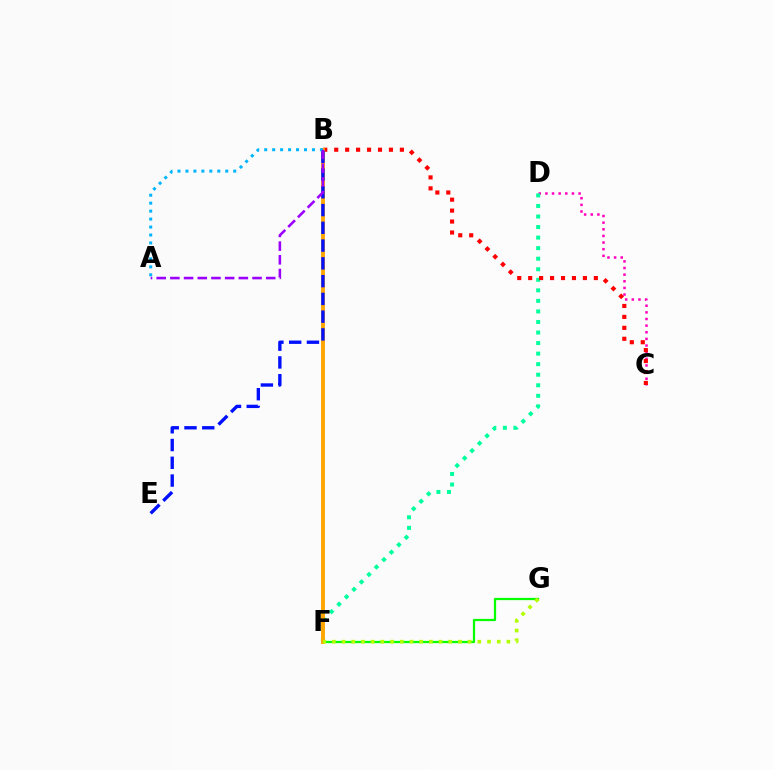{('F', 'G'): [{'color': '#08ff00', 'line_style': 'solid', 'thickness': 1.63}, {'color': '#b3ff00', 'line_style': 'dotted', 'thickness': 2.63}], ('C', 'D'): [{'color': '#ff00bd', 'line_style': 'dotted', 'thickness': 1.8}], ('D', 'F'): [{'color': '#00ff9d', 'line_style': 'dotted', 'thickness': 2.87}], ('B', 'C'): [{'color': '#ff0000', 'line_style': 'dotted', 'thickness': 2.97}], ('B', 'F'): [{'color': '#ffa500', 'line_style': 'solid', 'thickness': 2.8}], ('B', 'E'): [{'color': '#0010ff', 'line_style': 'dashed', 'thickness': 2.41}], ('A', 'B'): [{'color': '#00b5ff', 'line_style': 'dotted', 'thickness': 2.16}, {'color': '#9b00ff', 'line_style': 'dashed', 'thickness': 1.86}]}